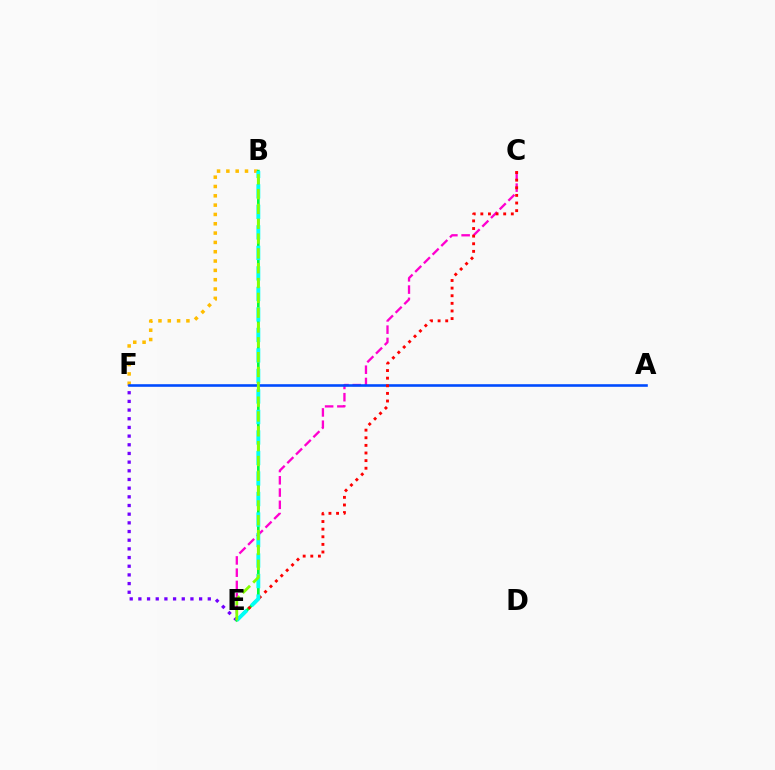{('B', 'F'): [{'color': '#ffbd00', 'line_style': 'dotted', 'thickness': 2.53}], ('C', 'E'): [{'color': '#ff00cf', 'line_style': 'dashed', 'thickness': 1.66}, {'color': '#ff0000', 'line_style': 'dotted', 'thickness': 2.07}], ('E', 'F'): [{'color': '#7200ff', 'line_style': 'dotted', 'thickness': 2.36}], ('B', 'E'): [{'color': '#00ff39', 'line_style': 'solid', 'thickness': 1.94}, {'color': '#00fff6', 'line_style': 'dashed', 'thickness': 2.79}, {'color': '#84ff00', 'line_style': 'dashed', 'thickness': 2.01}], ('A', 'F'): [{'color': '#004bff', 'line_style': 'solid', 'thickness': 1.88}]}